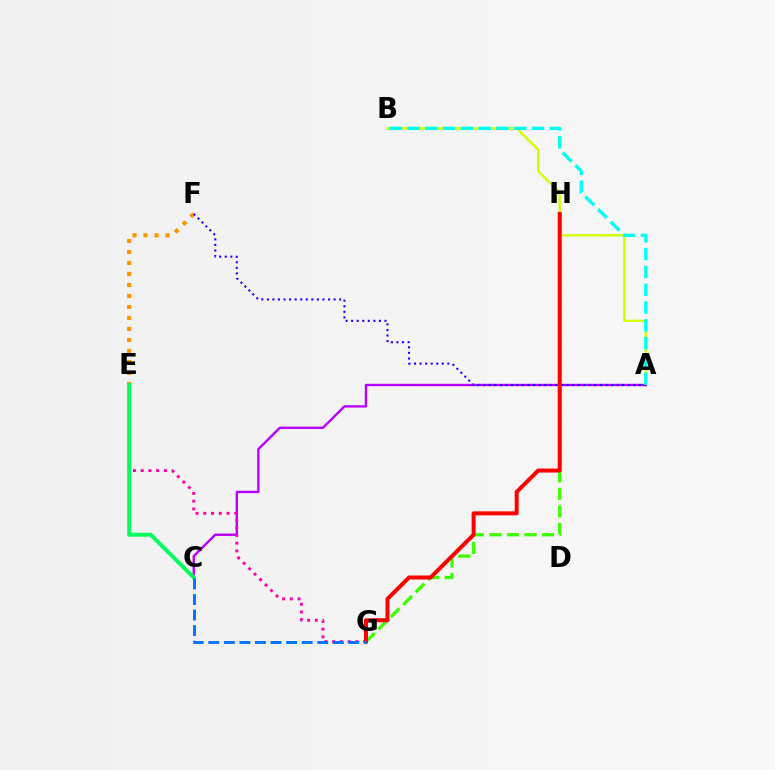{('A', 'B'): [{'color': '#d1ff00', 'line_style': 'solid', 'thickness': 1.72}, {'color': '#00fff6', 'line_style': 'dashed', 'thickness': 2.42}], ('E', 'F'): [{'color': '#ff9400', 'line_style': 'dotted', 'thickness': 2.99}], ('A', 'C'): [{'color': '#b900ff', 'line_style': 'solid', 'thickness': 1.71}], ('E', 'G'): [{'color': '#ff00ac', 'line_style': 'dotted', 'thickness': 2.1}], ('C', 'E'): [{'color': '#00ff5c', 'line_style': 'solid', 'thickness': 2.83}], ('G', 'H'): [{'color': '#3dff00', 'line_style': 'dashed', 'thickness': 2.38}, {'color': '#ff0000', 'line_style': 'solid', 'thickness': 2.88}], ('A', 'F'): [{'color': '#2500ff', 'line_style': 'dotted', 'thickness': 1.51}], ('C', 'G'): [{'color': '#0074ff', 'line_style': 'dashed', 'thickness': 2.11}]}